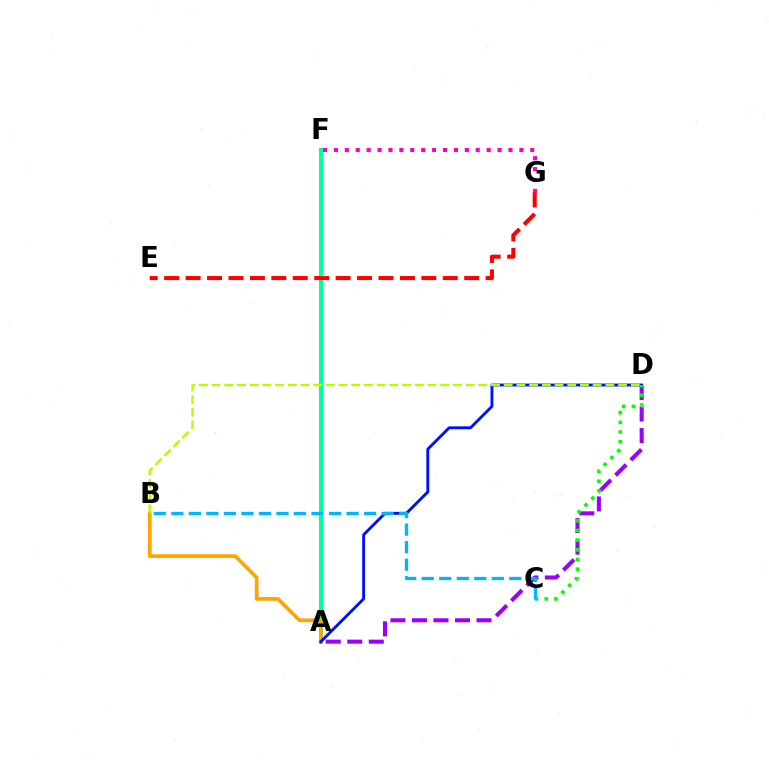{('A', 'F'): [{'color': '#00ff9d', 'line_style': 'solid', 'thickness': 2.93}], ('A', 'B'): [{'color': '#ffa500', 'line_style': 'solid', 'thickness': 2.7}], ('A', 'D'): [{'color': '#9b00ff', 'line_style': 'dashed', 'thickness': 2.92}, {'color': '#0010ff', 'line_style': 'solid', 'thickness': 2.07}], ('F', 'G'): [{'color': '#ff00bd', 'line_style': 'dotted', 'thickness': 2.96}], ('B', 'D'): [{'color': '#b3ff00', 'line_style': 'dashed', 'thickness': 1.73}], ('E', 'G'): [{'color': '#ff0000', 'line_style': 'dashed', 'thickness': 2.91}], ('C', 'D'): [{'color': '#08ff00', 'line_style': 'dotted', 'thickness': 2.63}], ('B', 'C'): [{'color': '#00b5ff', 'line_style': 'dashed', 'thickness': 2.38}]}